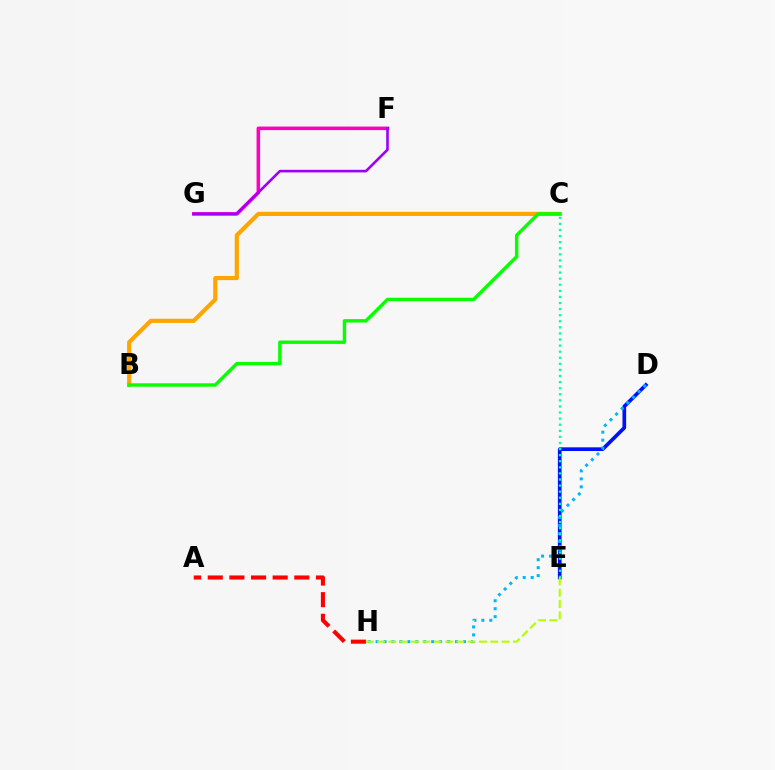{('B', 'C'): [{'color': '#ffa500', 'line_style': 'solid', 'thickness': 2.99}, {'color': '#08ff00', 'line_style': 'solid', 'thickness': 2.45}], ('D', 'E'): [{'color': '#0010ff', 'line_style': 'solid', 'thickness': 2.65}], ('D', 'H'): [{'color': '#00b5ff', 'line_style': 'dotted', 'thickness': 2.16}], ('C', 'E'): [{'color': '#00ff9d', 'line_style': 'dotted', 'thickness': 1.65}], ('F', 'G'): [{'color': '#ff00bd', 'line_style': 'solid', 'thickness': 2.56}, {'color': '#9b00ff', 'line_style': 'solid', 'thickness': 1.87}], ('A', 'H'): [{'color': '#ff0000', 'line_style': 'dashed', 'thickness': 2.94}], ('E', 'H'): [{'color': '#b3ff00', 'line_style': 'dashed', 'thickness': 1.54}]}